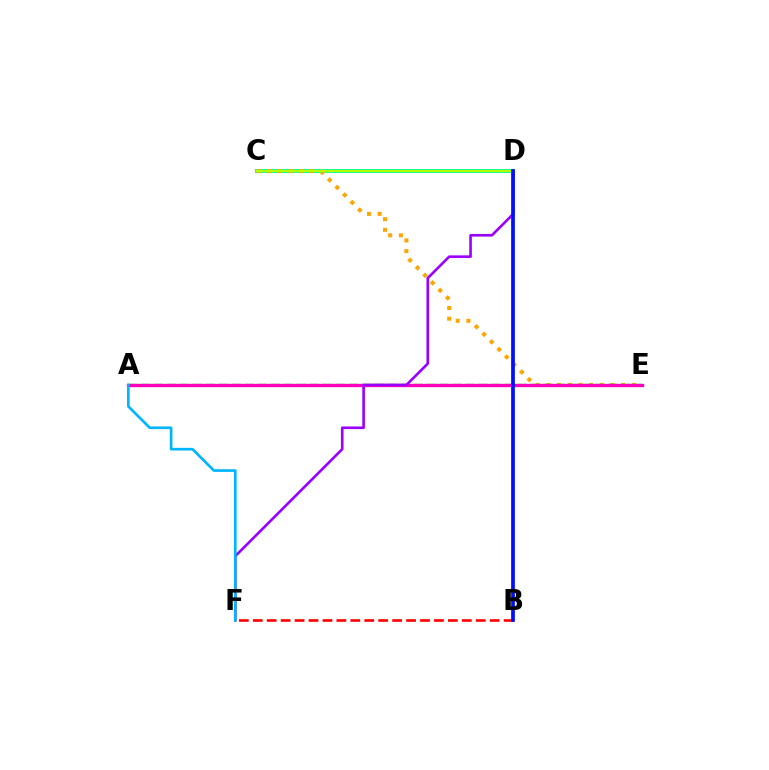{('C', 'D'): [{'color': '#00ff9d', 'line_style': 'solid', 'thickness': 2.9}, {'color': '#b3ff00', 'line_style': 'solid', 'thickness': 1.64}], ('B', 'F'): [{'color': '#ff0000', 'line_style': 'dashed', 'thickness': 1.89}], ('C', 'E'): [{'color': '#ffa500', 'line_style': 'dotted', 'thickness': 2.9}], ('A', 'E'): [{'color': '#08ff00', 'line_style': 'dashed', 'thickness': 1.76}, {'color': '#ff00bd', 'line_style': 'solid', 'thickness': 2.41}], ('D', 'F'): [{'color': '#9b00ff', 'line_style': 'solid', 'thickness': 1.89}], ('B', 'D'): [{'color': '#0010ff', 'line_style': 'solid', 'thickness': 2.69}], ('A', 'F'): [{'color': '#00b5ff', 'line_style': 'solid', 'thickness': 1.92}]}